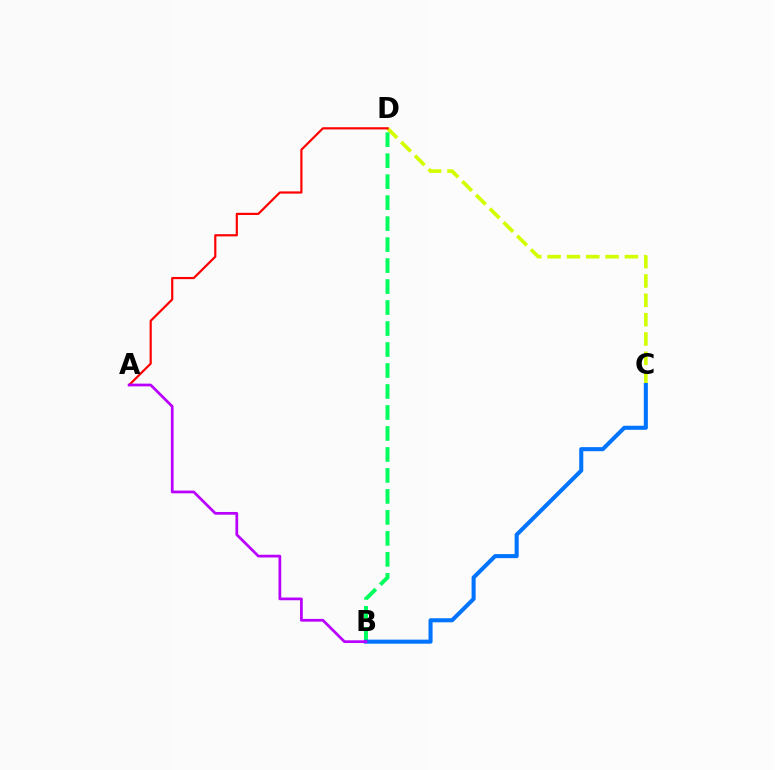{('C', 'D'): [{'color': '#d1ff00', 'line_style': 'dashed', 'thickness': 2.63}], ('B', 'D'): [{'color': '#00ff5c', 'line_style': 'dashed', 'thickness': 2.85}], ('B', 'C'): [{'color': '#0074ff', 'line_style': 'solid', 'thickness': 2.92}], ('A', 'D'): [{'color': '#ff0000', 'line_style': 'solid', 'thickness': 1.58}], ('A', 'B'): [{'color': '#b900ff', 'line_style': 'solid', 'thickness': 1.97}]}